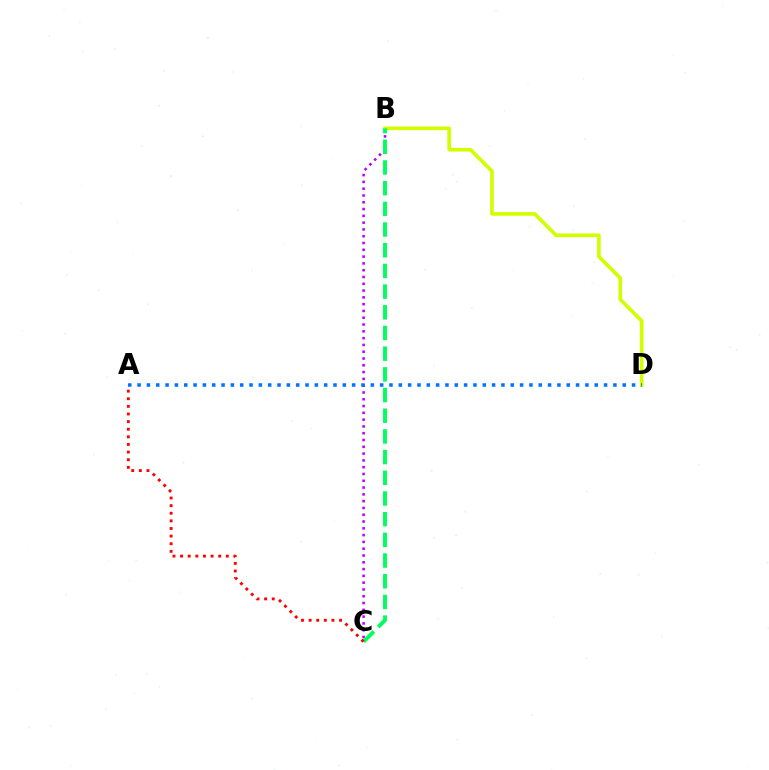{('B', 'C'): [{'color': '#b900ff', 'line_style': 'dotted', 'thickness': 1.85}, {'color': '#00ff5c', 'line_style': 'dashed', 'thickness': 2.81}], ('B', 'D'): [{'color': '#d1ff00', 'line_style': 'solid', 'thickness': 2.63}], ('A', 'D'): [{'color': '#0074ff', 'line_style': 'dotted', 'thickness': 2.53}], ('A', 'C'): [{'color': '#ff0000', 'line_style': 'dotted', 'thickness': 2.07}]}